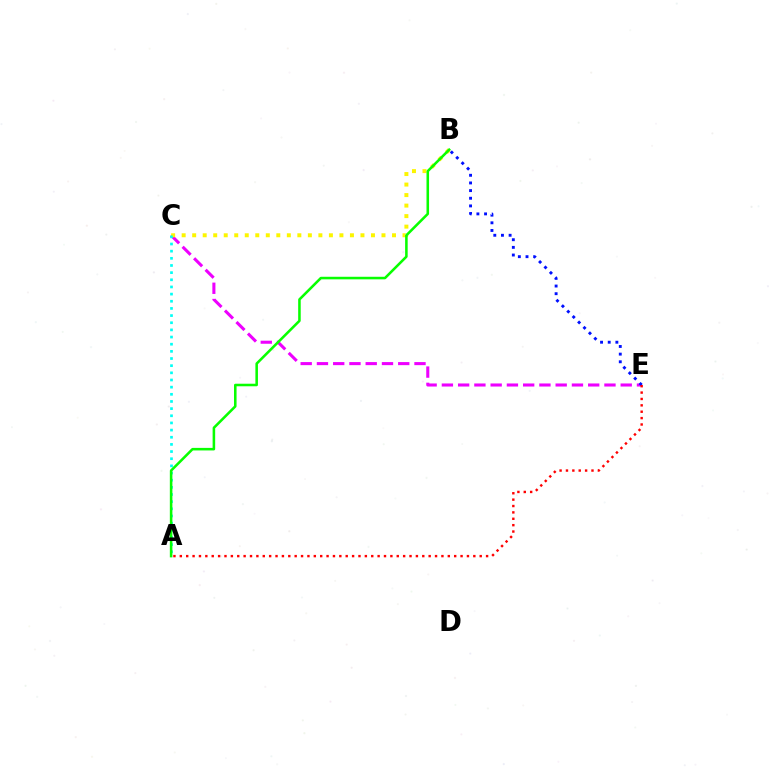{('C', 'E'): [{'color': '#ee00ff', 'line_style': 'dashed', 'thickness': 2.21}], ('B', 'C'): [{'color': '#fcf500', 'line_style': 'dotted', 'thickness': 2.86}], ('B', 'E'): [{'color': '#0010ff', 'line_style': 'dotted', 'thickness': 2.08}], ('A', 'E'): [{'color': '#ff0000', 'line_style': 'dotted', 'thickness': 1.73}], ('A', 'C'): [{'color': '#00fff6', 'line_style': 'dotted', 'thickness': 1.94}], ('A', 'B'): [{'color': '#08ff00', 'line_style': 'solid', 'thickness': 1.84}]}